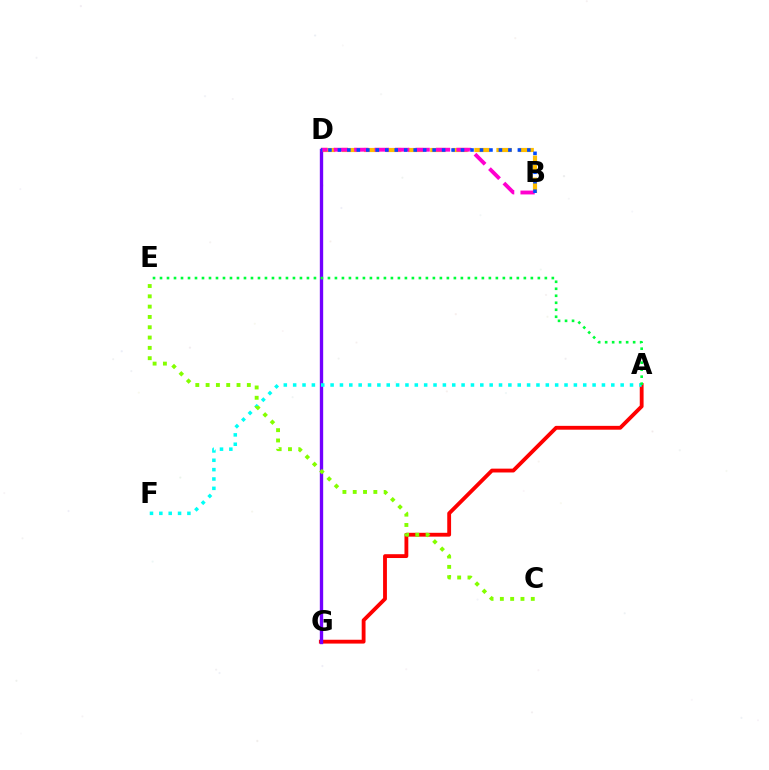{('B', 'D'): [{'color': '#ffbd00', 'line_style': 'dashed', 'thickness': 3.0}, {'color': '#ff00cf', 'line_style': 'dashed', 'thickness': 2.78}, {'color': '#004bff', 'line_style': 'dotted', 'thickness': 2.57}], ('A', 'G'): [{'color': '#ff0000', 'line_style': 'solid', 'thickness': 2.76}], ('D', 'G'): [{'color': '#7200ff', 'line_style': 'solid', 'thickness': 2.42}], ('A', 'F'): [{'color': '#00fff6', 'line_style': 'dotted', 'thickness': 2.54}], ('A', 'E'): [{'color': '#00ff39', 'line_style': 'dotted', 'thickness': 1.9}], ('C', 'E'): [{'color': '#84ff00', 'line_style': 'dotted', 'thickness': 2.8}]}